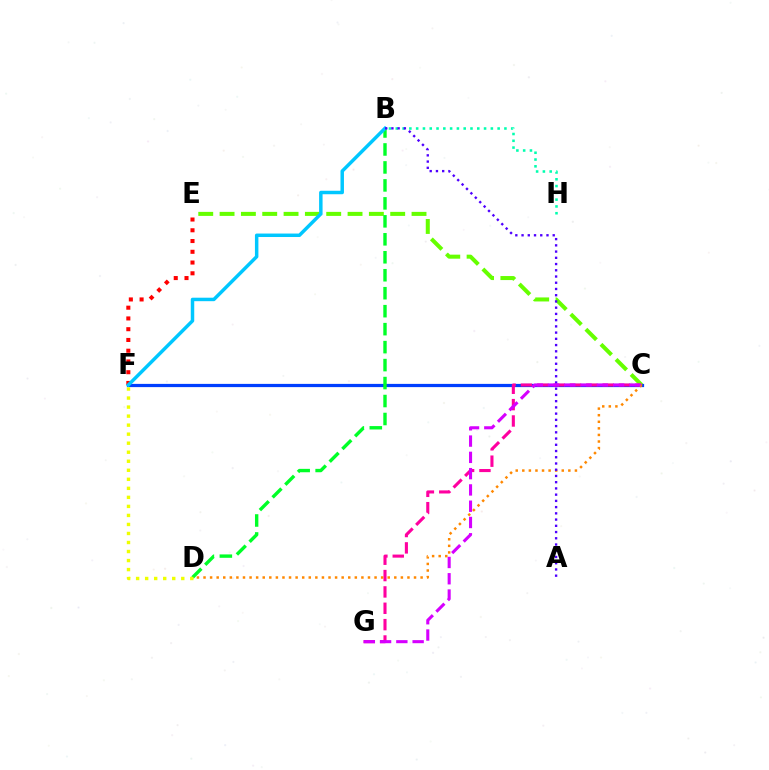{('C', 'F'): [{'color': '#003fff', 'line_style': 'solid', 'thickness': 2.32}], ('C', 'E'): [{'color': '#66ff00', 'line_style': 'dashed', 'thickness': 2.9}], ('B', 'D'): [{'color': '#00ff27', 'line_style': 'dashed', 'thickness': 2.44}], ('C', 'G'): [{'color': '#ff00a0', 'line_style': 'dashed', 'thickness': 2.22}, {'color': '#d600ff', 'line_style': 'dashed', 'thickness': 2.21}], ('E', 'F'): [{'color': '#ff0000', 'line_style': 'dotted', 'thickness': 2.92}], ('B', 'H'): [{'color': '#00ffaf', 'line_style': 'dotted', 'thickness': 1.84}], ('B', 'F'): [{'color': '#00c7ff', 'line_style': 'solid', 'thickness': 2.5}], ('C', 'D'): [{'color': '#ff8800', 'line_style': 'dotted', 'thickness': 1.79}], ('A', 'B'): [{'color': '#4f00ff', 'line_style': 'dotted', 'thickness': 1.69}], ('D', 'F'): [{'color': '#eeff00', 'line_style': 'dotted', 'thickness': 2.45}]}